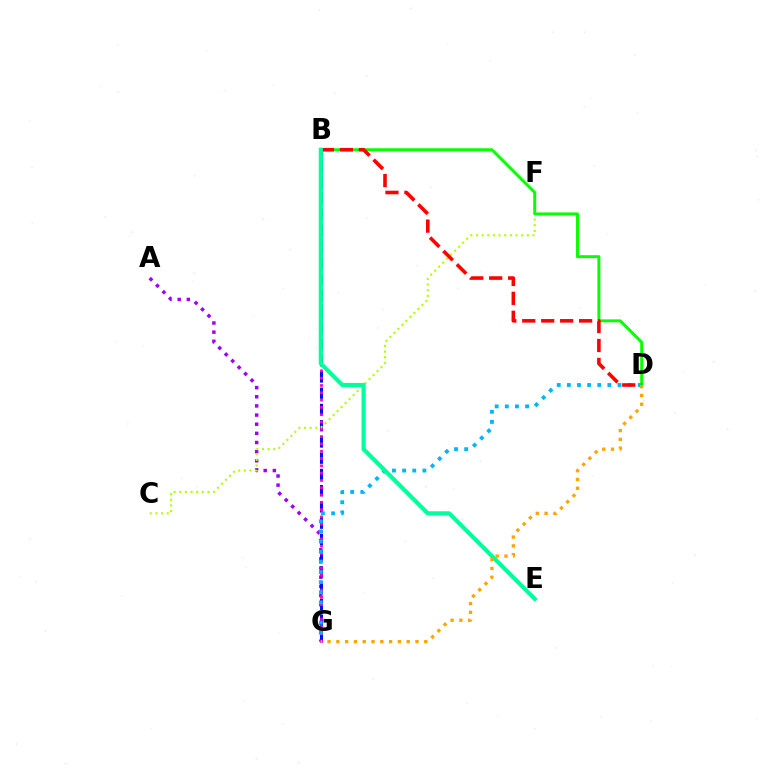{('A', 'G'): [{'color': '#9b00ff', 'line_style': 'dotted', 'thickness': 2.49}], ('B', 'G'): [{'color': '#0010ff', 'line_style': 'dashed', 'thickness': 2.21}, {'color': '#ff00bd', 'line_style': 'dotted', 'thickness': 1.98}], ('D', 'G'): [{'color': '#00b5ff', 'line_style': 'dotted', 'thickness': 2.75}, {'color': '#ffa500', 'line_style': 'dotted', 'thickness': 2.39}], ('C', 'F'): [{'color': '#b3ff00', 'line_style': 'dotted', 'thickness': 1.53}], ('B', 'D'): [{'color': '#08ff00', 'line_style': 'solid', 'thickness': 2.11}, {'color': '#ff0000', 'line_style': 'dashed', 'thickness': 2.58}], ('B', 'E'): [{'color': '#00ff9d', 'line_style': 'solid', 'thickness': 2.98}]}